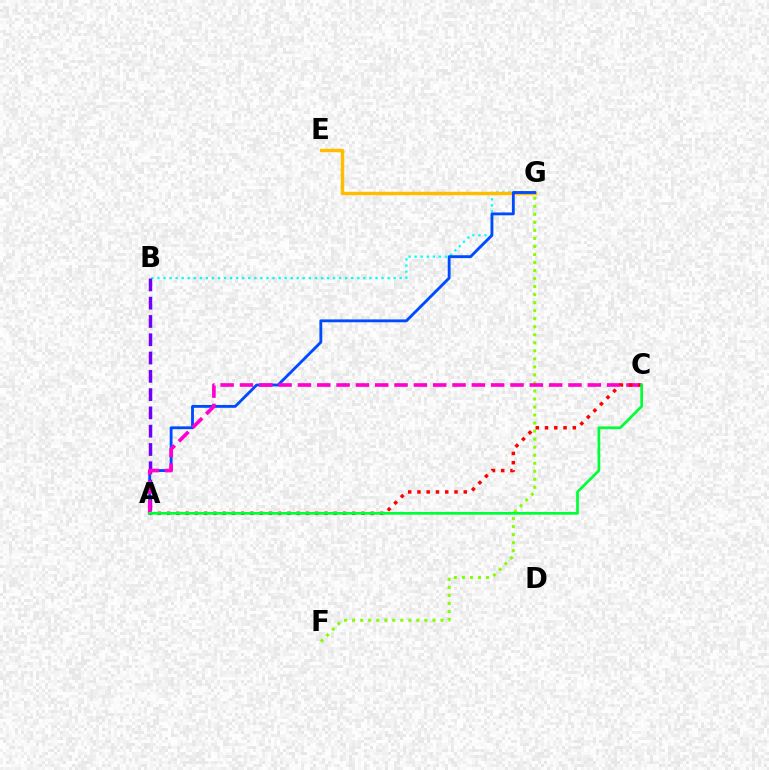{('B', 'G'): [{'color': '#00fff6', 'line_style': 'dotted', 'thickness': 1.65}], ('F', 'G'): [{'color': '#84ff00', 'line_style': 'dotted', 'thickness': 2.18}], ('A', 'B'): [{'color': '#7200ff', 'line_style': 'dashed', 'thickness': 2.48}], ('E', 'G'): [{'color': '#ffbd00', 'line_style': 'solid', 'thickness': 2.49}], ('A', 'G'): [{'color': '#004bff', 'line_style': 'solid', 'thickness': 2.05}], ('A', 'C'): [{'color': '#ff00cf', 'line_style': 'dashed', 'thickness': 2.63}, {'color': '#ff0000', 'line_style': 'dotted', 'thickness': 2.52}, {'color': '#00ff39', 'line_style': 'solid', 'thickness': 1.96}]}